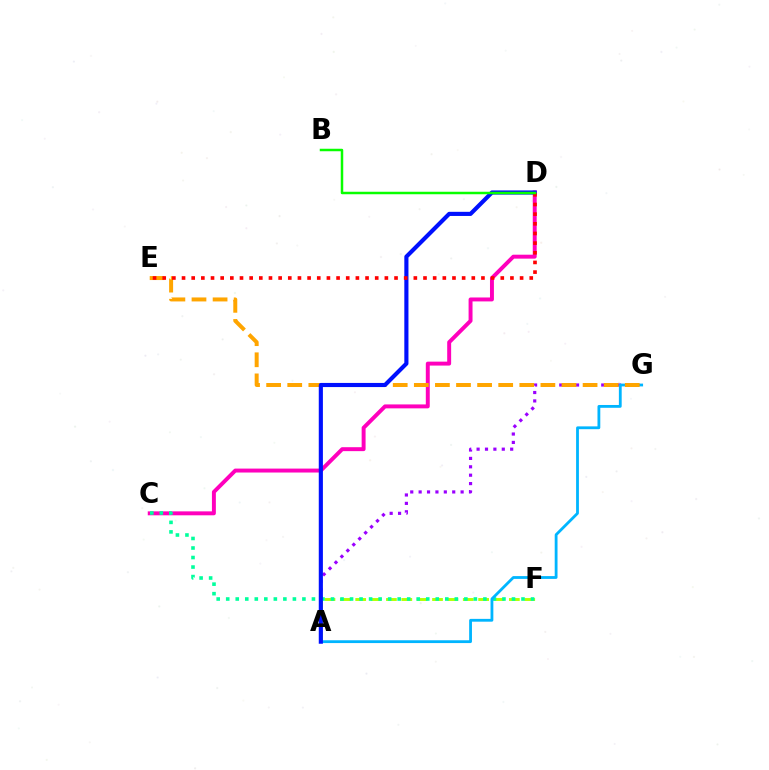{('C', 'D'): [{'color': '#ff00bd', 'line_style': 'solid', 'thickness': 2.83}], ('A', 'G'): [{'color': '#9b00ff', 'line_style': 'dotted', 'thickness': 2.28}, {'color': '#00b5ff', 'line_style': 'solid', 'thickness': 2.02}], ('A', 'F'): [{'color': '#b3ff00', 'line_style': 'dashed', 'thickness': 2.09}], ('C', 'F'): [{'color': '#00ff9d', 'line_style': 'dotted', 'thickness': 2.59}], ('E', 'G'): [{'color': '#ffa500', 'line_style': 'dashed', 'thickness': 2.87}], ('A', 'D'): [{'color': '#0010ff', 'line_style': 'solid', 'thickness': 2.98}], ('D', 'E'): [{'color': '#ff0000', 'line_style': 'dotted', 'thickness': 2.62}], ('B', 'D'): [{'color': '#08ff00', 'line_style': 'solid', 'thickness': 1.8}]}